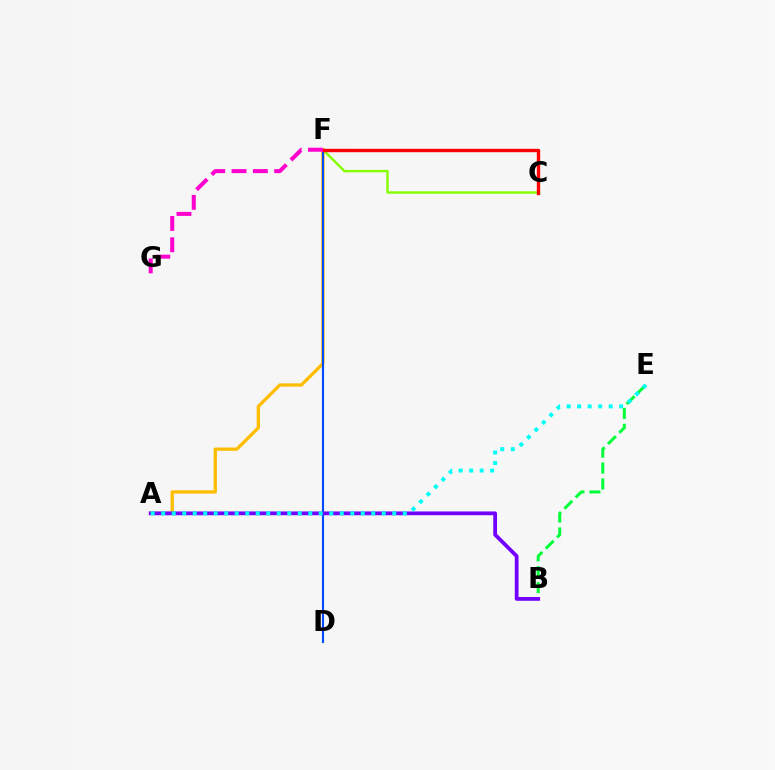{('A', 'F'): [{'color': '#ffbd00', 'line_style': 'solid', 'thickness': 2.36}], ('C', 'F'): [{'color': '#84ff00', 'line_style': 'solid', 'thickness': 1.74}, {'color': '#ff0000', 'line_style': 'solid', 'thickness': 2.43}], ('B', 'E'): [{'color': '#00ff39', 'line_style': 'dashed', 'thickness': 2.16}], ('D', 'F'): [{'color': '#004bff', 'line_style': 'solid', 'thickness': 1.52}], ('F', 'G'): [{'color': '#ff00cf', 'line_style': 'dashed', 'thickness': 2.9}], ('A', 'B'): [{'color': '#7200ff', 'line_style': 'solid', 'thickness': 2.71}], ('A', 'E'): [{'color': '#00fff6', 'line_style': 'dotted', 'thickness': 2.85}]}